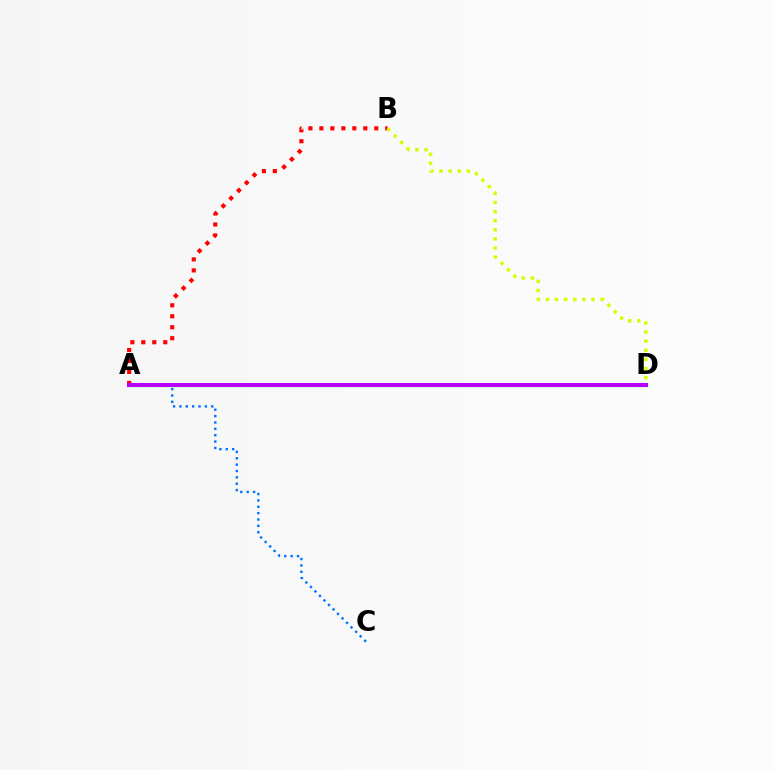{('A', 'C'): [{'color': '#0074ff', 'line_style': 'dotted', 'thickness': 1.73}], ('A', 'B'): [{'color': '#ff0000', 'line_style': 'dotted', 'thickness': 2.98}], ('A', 'D'): [{'color': '#00ff5c', 'line_style': 'solid', 'thickness': 2.36}, {'color': '#b900ff', 'line_style': 'solid', 'thickness': 2.9}], ('B', 'D'): [{'color': '#d1ff00', 'line_style': 'dotted', 'thickness': 2.48}]}